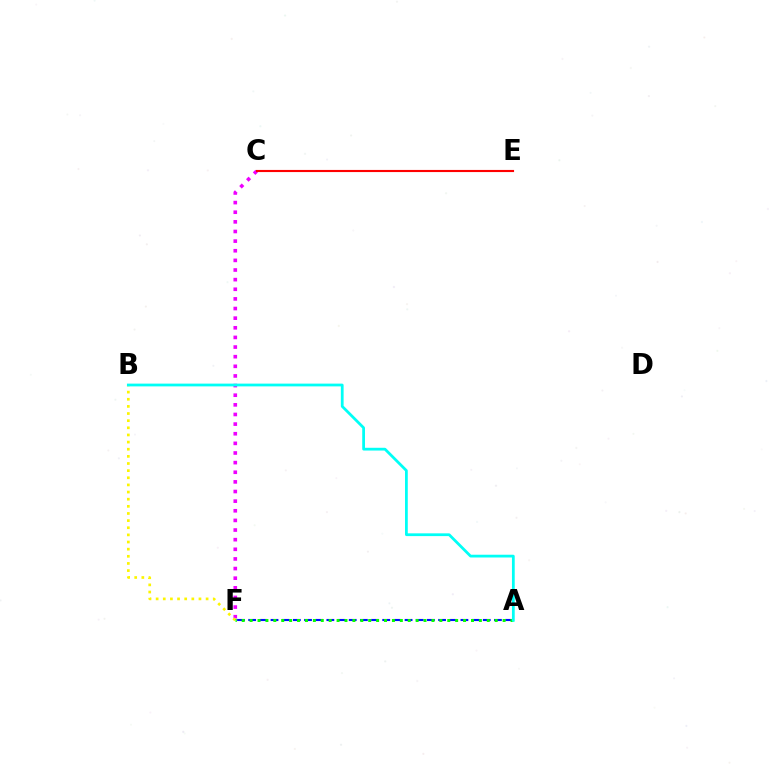{('A', 'F'): [{'color': '#0010ff', 'line_style': 'dashed', 'thickness': 1.52}, {'color': '#08ff00', 'line_style': 'dotted', 'thickness': 2.15}], ('C', 'F'): [{'color': '#ee00ff', 'line_style': 'dotted', 'thickness': 2.62}], ('B', 'F'): [{'color': '#fcf500', 'line_style': 'dotted', 'thickness': 1.94}], ('C', 'E'): [{'color': '#ff0000', 'line_style': 'solid', 'thickness': 1.54}], ('A', 'B'): [{'color': '#00fff6', 'line_style': 'solid', 'thickness': 1.99}]}